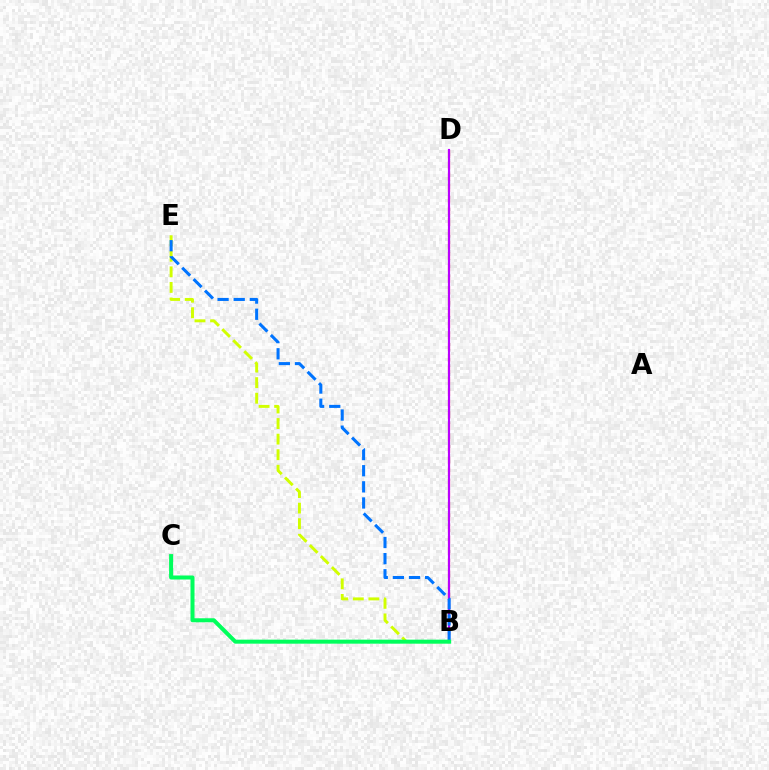{('B', 'D'): [{'color': '#ff0000', 'line_style': 'dashed', 'thickness': 1.54}, {'color': '#b900ff', 'line_style': 'solid', 'thickness': 1.55}], ('B', 'E'): [{'color': '#d1ff00', 'line_style': 'dashed', 'thickness': 2.12}, {'color': '#0074ff', 'line_style': 'dashed', 'thickness': 2.19}], ('B', 'C'): [{'color': '#00ff5c', 'line_style': 'solid', 'thickness': 2.89}]}